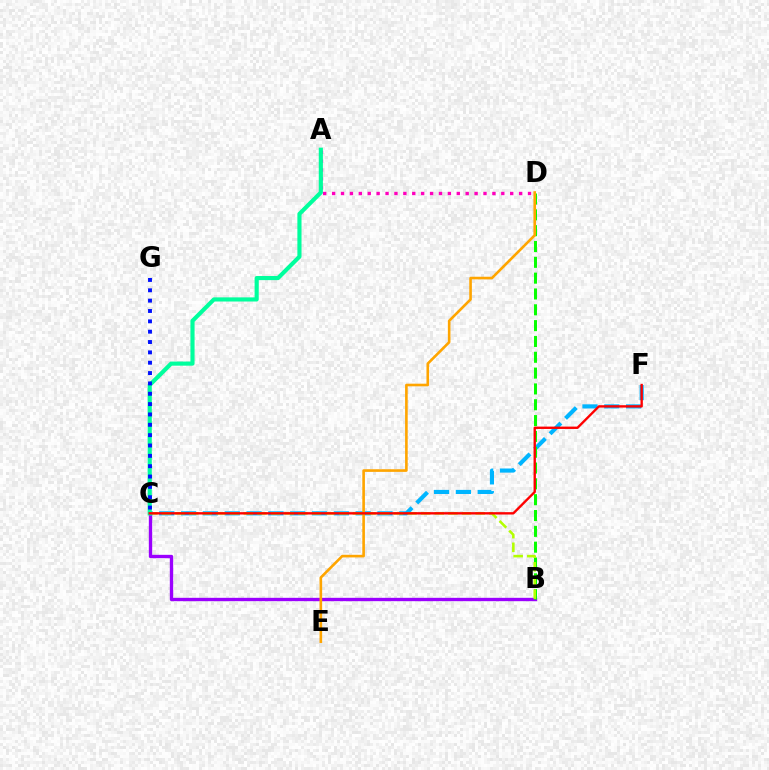{('B', 'C'): [{'color': '#9b00ff', 'line_style': 'solid', 'thickness': 2.41}, {'color': '#b3ff00', 'line_style': 'dashed', 'thickness': 1.85}], ('C', 'F'): [{'color': '#00b5ff', 'line_style': 'dashed', 'thickness': 2.96}, {'color': '#ff0000', 'line_style': 'solid', 'thickness': 1.7}], ('A', 'D'): [{'color': '#ff00bd', 'line_style': 'dotted', 'thickness': 2.42}], ('B', 'D'): [{'color': '#08ff00', 'line_style': 'dashed', 'thickness': 2.15}], ('A', 'C'): [{'color': '#00ff9d', 'line_style': 'solid', 'thickness': 2.98}], ('D', 'E'): [{'color': '#ffa500', 'line_style': 'solid', 'thickness': 1.89}], ('C', 'G'): [{'color': '#0010ff', 'line_style': 'dotted', 'thickness': 2.81}]}